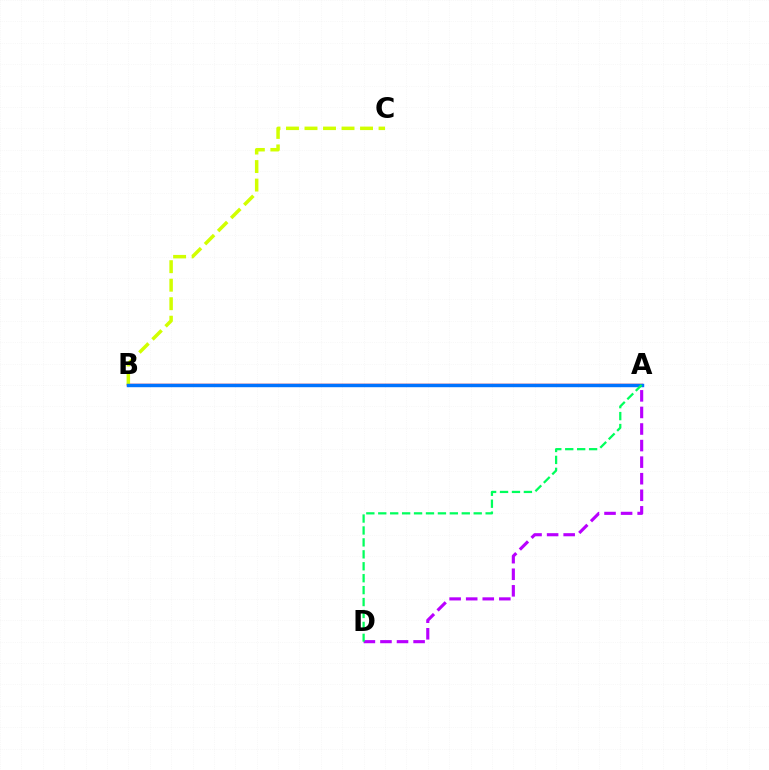{('A', 'B'): [{'color': '#ff0000', 'line_style': 'solid', 'thickness': 1.74}, {'color': '#0074ff', 'line_style': 'solid', 'thickness': 2.46}], ('A', 'D'): [{'color': '#b900ff', 'line_style': 'dashed', 'thickness': 2.25}, {'color': '#00ff5c', 'line_style': 'dashed', 'thickness': 1.62}], ('B', 'C'): [{'color': '#d1ff00', 'line_style': 'dashed', 'thickness': 2.51}]}